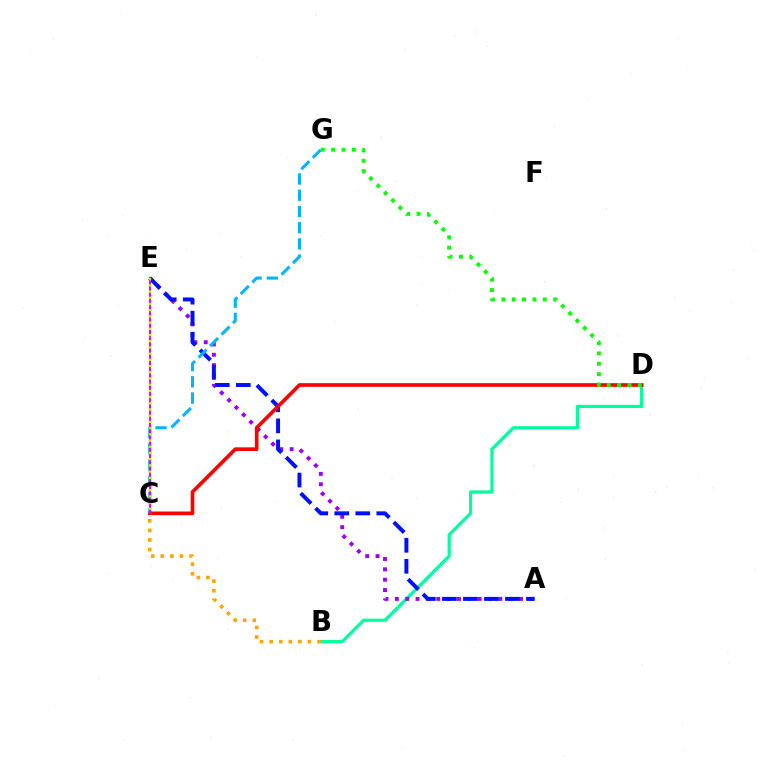{('B', 'D'): [{'color': '#00ff9d', 'line_style': 'solid', 'thickness': 2.31}], ('A', 'E'): [{'color': '#9b00ff', 'line_style': 'dotted', 'thickness': 2.81}, {'color': '#0010ff', 'line_style': 'dashed', 'thickness': 2.86}], ('C', 'D'): [{'color': '#ff0000', 'line_style': 'solid', 'thickness': 2.64}], ('C', 'G'): [{'color': '#00b5ff', 'line_style': 'dashed', 'thickness': 2.2}], ('D', 'G'): [{'color': '#08ff00', 'line_style': 'dotted', 'thickness': 2.82}], ('B', 'C'): [{'color': '#ffa500', 'line_style': 'dotted', 'thickness': 2.6}], ('C', 'E'): [{'color': '#ff00bd', 'line_style': 'solid', 'thickness': 1.55}, {'color': '#b3ff00', 'line_style': 'dotted', 'thickness': 1.69}]}